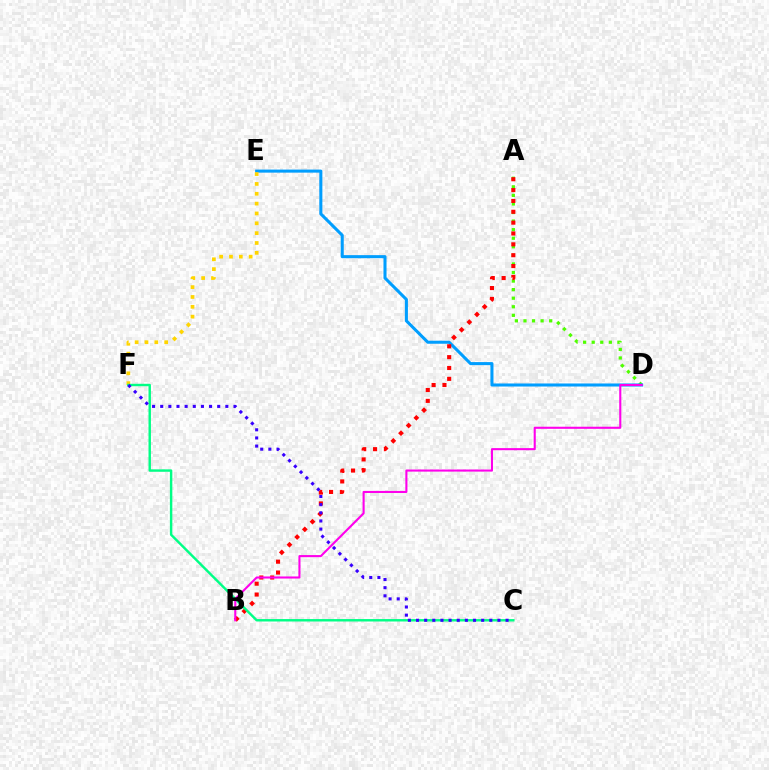{('A', 'D'): [{'color': '#4fff00', 'line_style': 'dotted', 'thickness': 2.33}], ('D', 'E'): [{'color': '#009eff', 'line_style': 'solid', 'thickness': 2.2}], ('A', 'B'): [{'color': '#ff0000', 'line_style': 'dotted', 'thickness': 2.95}], ('E', 'F'): [{'color': '#ffd500', 'line_style': 'dotted', 'thickness': 2.67}], ('C', 'F'): [{'color': '#00ff86', 'line_style': 'solid', 'thickness': 1.75}, {'color': '#3700ff', 'line_style': 'dotted', 'thickness': 2.21}], ('B', 'D'): [{'color': '#ff00ed', 'line_style': 'solid', 'thickness': 1.51}]}